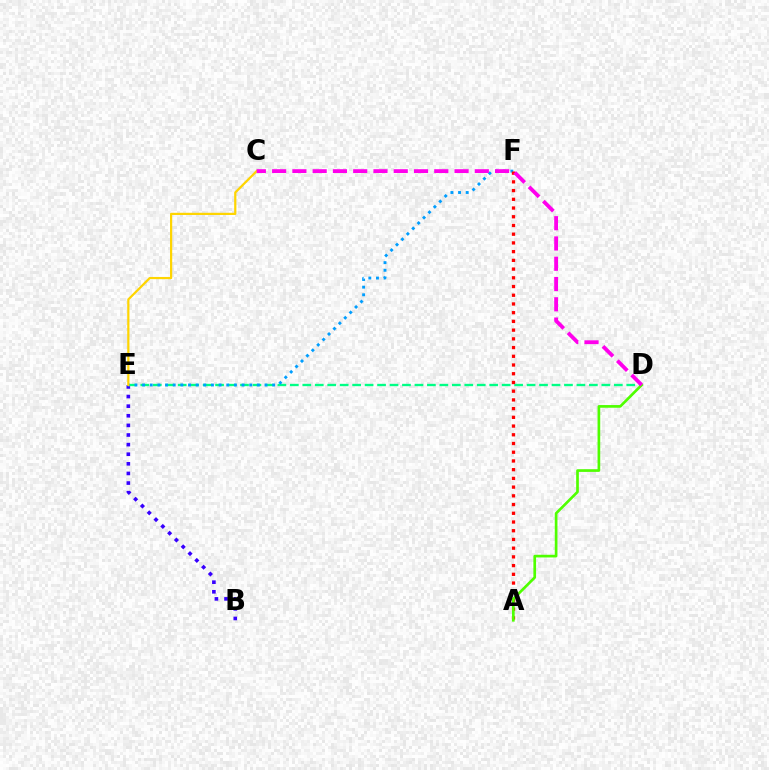{('B', 'E'): [{'color': '#3700ff', 'line_style': 'dotted', 'thickness': 2.61}], ('D', 'E'): [{'color': '#00ff86', 'line_style': 'dashed', 'thickness': 1.69}], ('E', 'F'): [{'color': '#009eff', 'line_style': 'dotted', 'thickness': 2.08}], ('A', 'F'): [{'color': '#ff0000', 'line_style': 'dotted', 'thickness': 2.37}], ('A', 'D'): [{'color': '#4fff00', 'line_style': 'solid', 'thickness': 1.93}], ('C', 'E'): [{'color': '#ffd500', 'line_style': 'solid', 'thickness': 1.59}], ('C', 'D'): [{'color': '#ff00ed', 'line_style': 'dashed', 'thickness': 2.75}]}